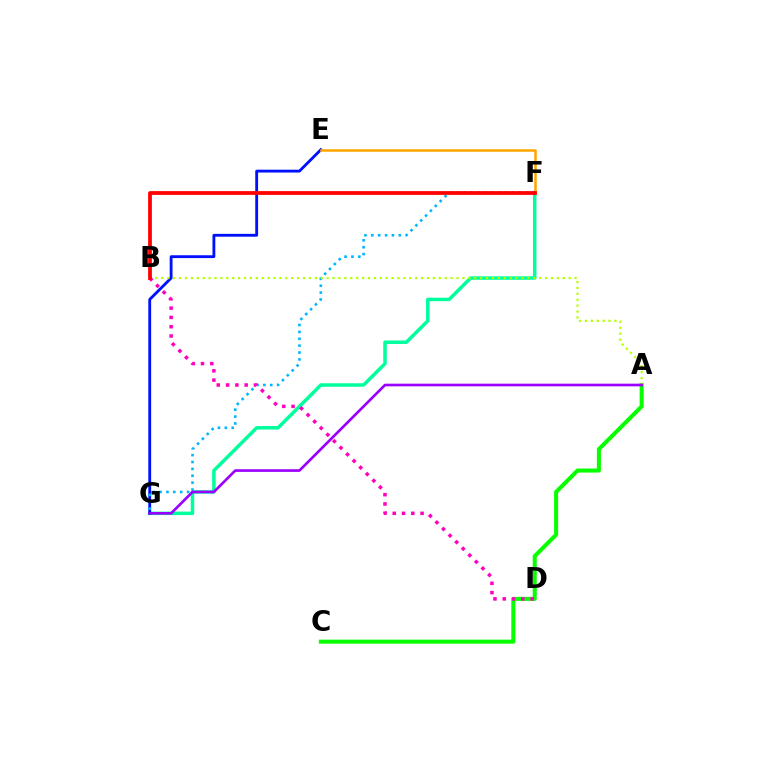{('F', 'G'): [{'color': '#00ff9d', 'line_style': 'solid', 'thickness': 2.51}, {'color': '#00b5ff', 'line_style': 'dotted', 'thickness': 1.87}], ('E', 'G'): [{'color': '#0010ff', 'line_style': 'solid', 'thickness': 2.04}], ('A', 'C'): [{'color': '#08ff00', 'line_style': 'solid', 'thickness': 2.91}], ('A', 'B'): [{'color': '#b3ff00', 'line_style': 'dotted', 'thickness': 1.6}], ('E', 'F'): [{'color': '#ffa500', 'line_style': 'solid', 'thickness': 1.82}], ('B', 'D'): [{'color': '#ff00bd', 'line_style': 'dotted', 'thickness': 2.52}], ('A', 'G'): [{'color': '#9b00ff', 'line_style': 'solid', 'thickness': 1.92}], ('B', 'F'): [{'color': '#ff0000', 'line_style': 'solid', 'thickness': 2.71}]}